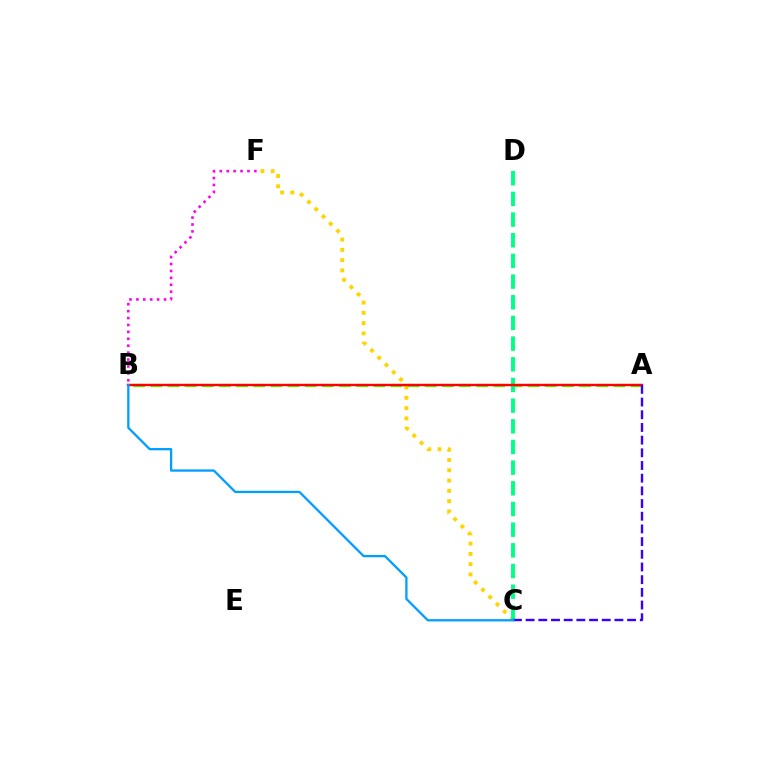{('B', 'F'): [{'color': '#ff00ed', 'line_style': 'dotted', 'thickness': 1.88}], ('C', 'F'): [{'color': '#ffd500', 'line_style': 'dotted', 'thickness': 2.79}], ('A', 'B'): [{'color': '#4fff00', 'line_style': 'dashed', 'thickness': 2.33}, {'color': '#ff0000', 'line_style': 'solid', 'thickness': 1.73}], ('C', 'D'): [{'color': '#00ff86', 'line_style': 'dashed', 'thickness': 2.81}], ('A', 'C'): [{'color': '#3700ff', 'line_style': 'dashed', 'thickness': 1.72}], ('B', 'C'): [{'color': '#009eff', 'line_style': 'solid', 'thickness': 1.64}]}